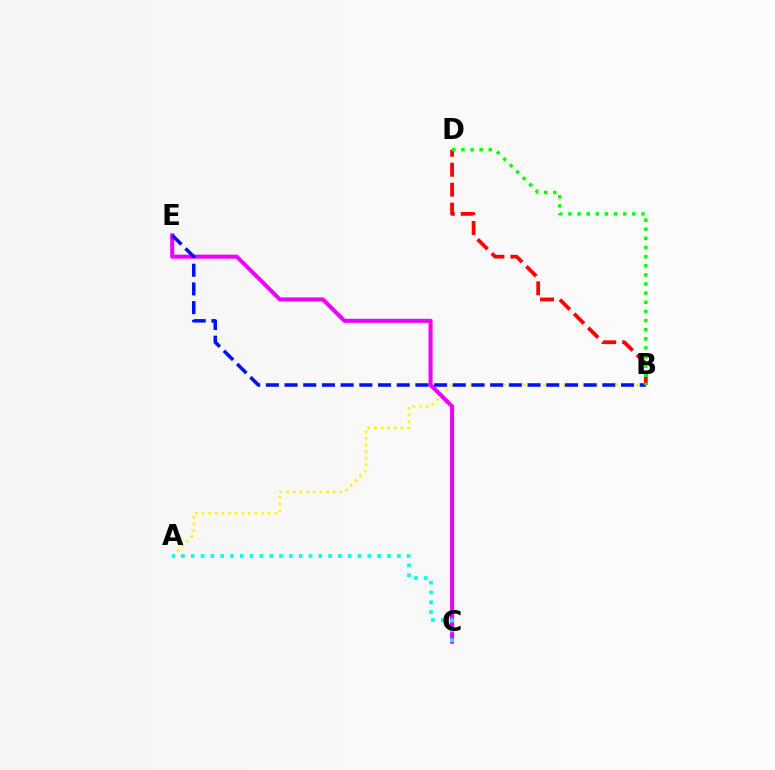{('A', 'B'): [{'color': '#fcf500', 'line_style': 'dotted', 'thickness': 1.8}], ('B', 'D'): [{'color': '#ff0000', 'line_style': 'dashed', 'thickness': 2.71}, {'color': '#08ff00', 'line_style': 'dotted', 'thickness': 2.48}], ('C', 'E'): [{'color': '#ee00ff', 'line_style': 'solid', 'thickness': 2.92}], ('B', 'E'): [{'color': '#0010ff', 'line_style': 'dashed', 'thickness': 2.54}], ('A', 'C'): [{'color': '#00fff6', 'line_style': 'dotted', 'thickness': 2.67}]}